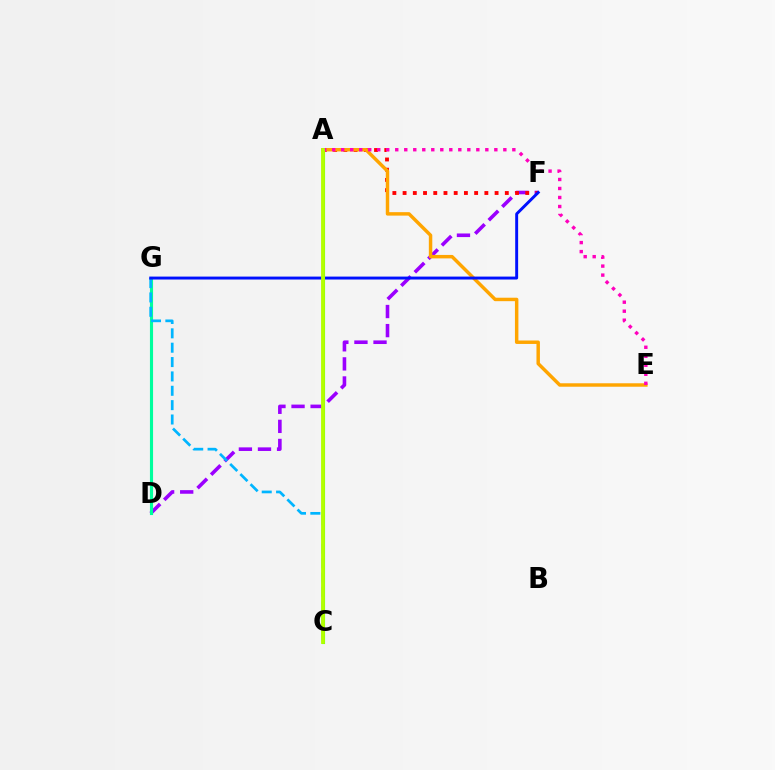{('D', 'F'): [{'color': '#9b00ff', 'line_style': 'dashed', 'thickness': 2.59}], ('A', 'F'): [{'color': '#ff0000', 'line_style': 'dotted', 'thickness': 2.78}], ('D', 'G'): [{'color': '#00ff9d', 'line_style': 'solid', 'thickness': 2.24}], ('C', 'G'): [{'color': '#00b5ff', 'line_style': 'dashed', 'thickness': 1.95}], ('A', 'E'): [{'color': '#ffa500', 'line_style': 'solid', 'thickness': 2.49}, {'color': '#ff00bd', 'line_style': 'dotted', 'thickness': 2.45}], ('F', 'G'): [{'color': '#0010ff', 'line_style': 'solid', 'thickness': 2.11}], ('A', 'C'): [{'color': '#08ff00', 'line_style': 'solid', 'thickness': 2.22}, {'color': '#b3ff00', 'line_style': 'solid', 'thickness': 2.76}]}